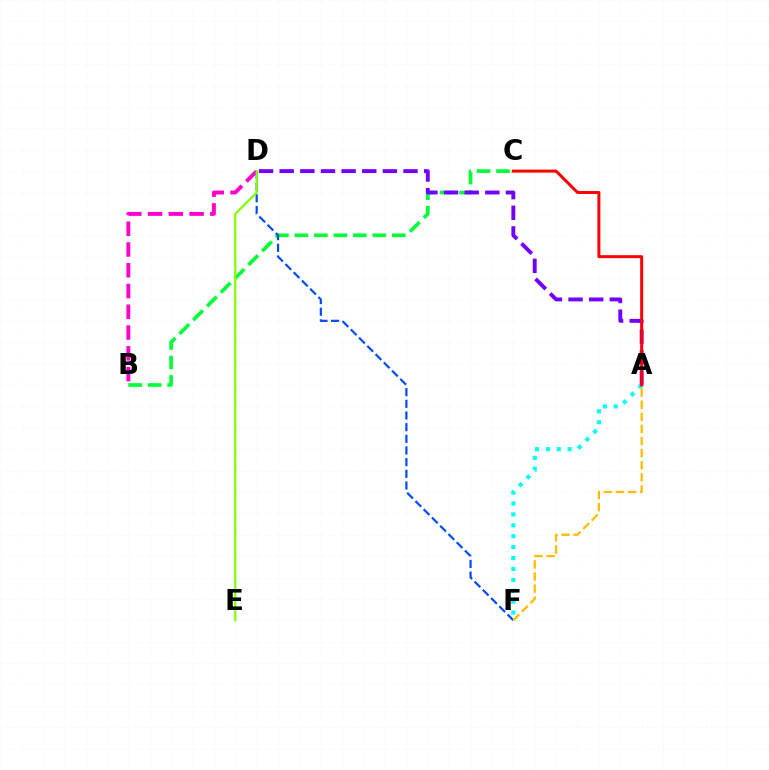{('B', 'C'): [{'color': '#00ff39', 'line_style': 'dashed', 'thickness': 2.65}], ('B', 'D'): [{'color': '#ff00cf', 'line_style': 'dashed', 'thickness': 2.82}], ('A', 'F'): [{'color': '#00fff6', 'line_style': 'dotted', 'thickness': 2.96}, {'color': '#ffbd00', 'line_style': 'dashed', 'thickness': 1.64}], ('D', 'F'): [{'color': '#004bff', 'line_style': 'dashed', 'thickness': 1.59}], ('D', 'E'): [{'color': '#84ff00', 'line_style': 'solid', 'thickness': 1.63}], ('A', 'D'): [{'color': '#7200ff', 'line_style': 'dashed', 'thickness': 2.8}], ('A', 'C'): [{'color': '#ff0000', 'line_style': 'solid', 'thickness': 2.15}]}